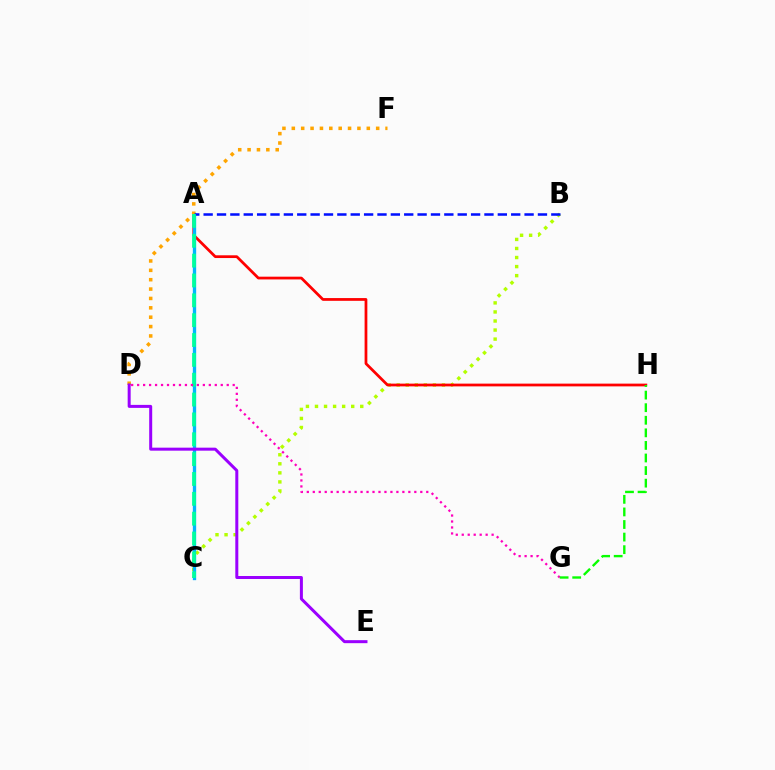{('B', 'C'): [{'color': '#b3ff00', 'line_style': 'dotted', 'thickness': 2.46}], ('A', 'H'): [{'color': '#ff0000', 'line_style': 'solid', 'thickness': 1.98}], ('A', 'C'): [{'color': '#00b5ff', 'line_style': 'solid', 'thickness': 2.4}, {'color': '#00ff9d', 'line_style': 'dashed', 'thickness': 2.7}], ('D', 'F'): [{'color': '#ffa500', 'line_style': 'dotted', 'thickness': 2.55}], ('A', 'B'): [{'color': '#0010ff', 'line_style': 'dashed', 'thickness': 1.82}], ('D', 'E'): [{'color': '#9b00ff', 'line_style': 'solid', 'thickness': 2.16}], ('D', 'G'): [{'color': '#ff00bd', 'line_style': 'dotted', 'thickness': 1.62}], ('G', 'H'): [{'color': '#08ff00', 'line_style': 'dashed', 'thickness': 1.71}]}